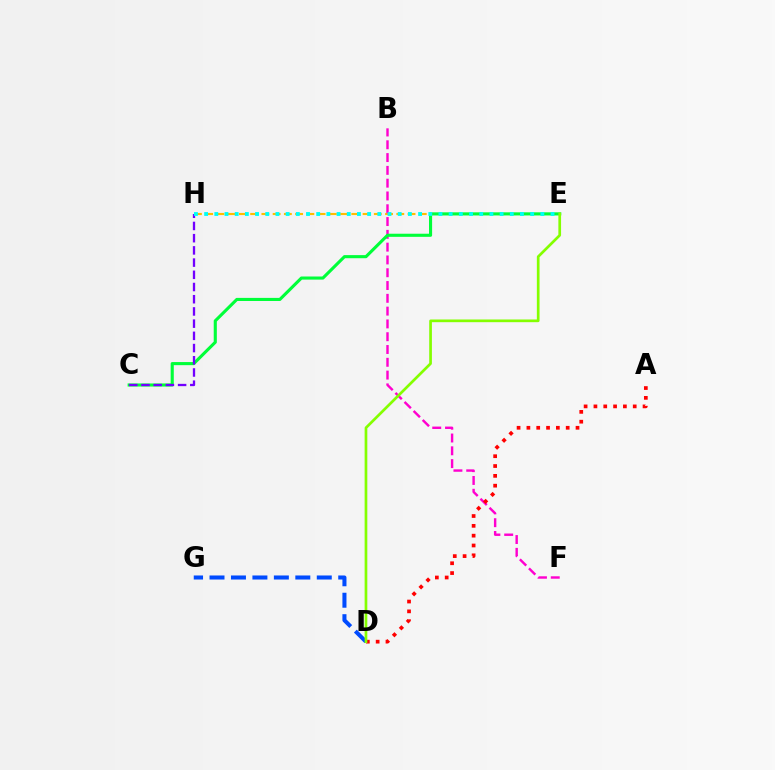{('E', 'H'): [{'color': '#ffbd00', 'line_style': 'dashed', 'thickness': 1.53}, {'color': '#00fff6', 'line_style': 'dotted', 'thickness': 2.77}], ('B', 'F'): [{'color': '#ff00cf', 'line_style': 'dashed', 'thickness': 1.74}], ('C', 'E'): [{'color': '#00ff39', 'line_style': 'solid', 'thickness': 2.24}], ('C', 'H'): [{'color': '#7200ff', 'line_style': 'dashed', 'thickness': 1.66}], ('A', 'D'): [{'color': '#ff0000', 'line_style': 'dotted', 'thickness': 2.67}], ('D', 'G'): [{'color': '#004bff', 'line_style': 'dashed', 'thickness': 2.91}], ('D', 'E'): [{'color': '#84ff00', 'line_style': 'solid', 'thickness': 1.94}]}